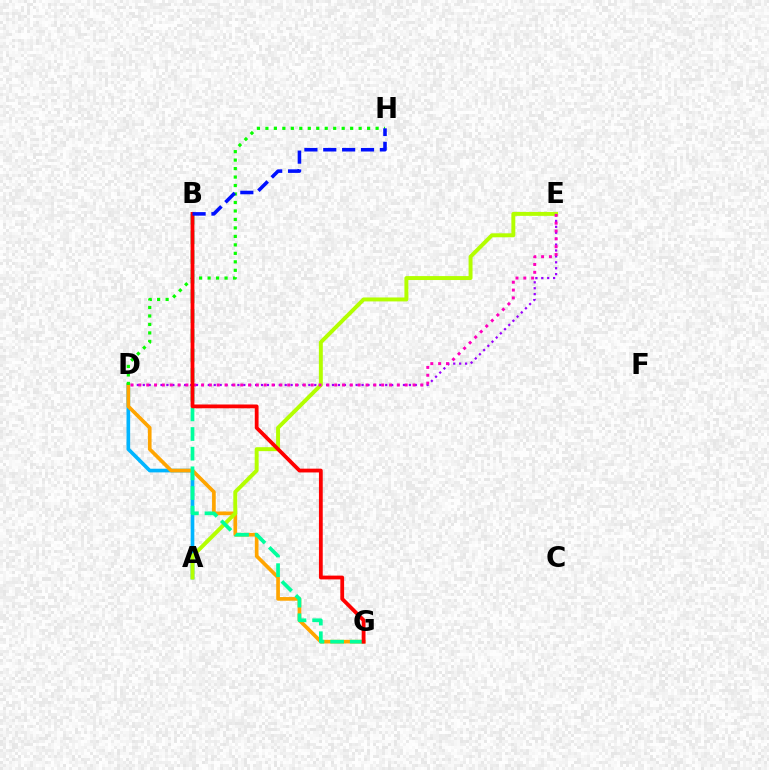{('A', 'D'): [{'color': '#00b5ff', 'line_style': 'solid', 'thickness': 2.63}], ('D', 'G'): [{'color': '#ffa500', 'line_style': 'solid', 'thickness': 2.65}], ('D', 'H'): [{'color': '#08ff00', 'line_style': 'dotted', 'thickness': 2.3}], ('D', 'E'): [{'color': '#9b00ff', 'line_style': 'dotted', 'thickness': 1.61}, {'color': '#ff00bd', 'line_style': 'dotted', 'thickness': 2.13}], ('A', 'E'): [{'color': '#b3ff00', 'line_style': 'solid', 'thickness': 2.84}], ('B', 'G'): [{'color': '#00ff9d', 'line_style': 'dashed', 'thickness': 2.67}, {'color': '#ff0000', 'line_style': 'solid', 'thickness': 2.73}], ('B', 'H'): [{'color': '#0010ff', 'line_style': 'dashed', 'thickness': 2.56}]}